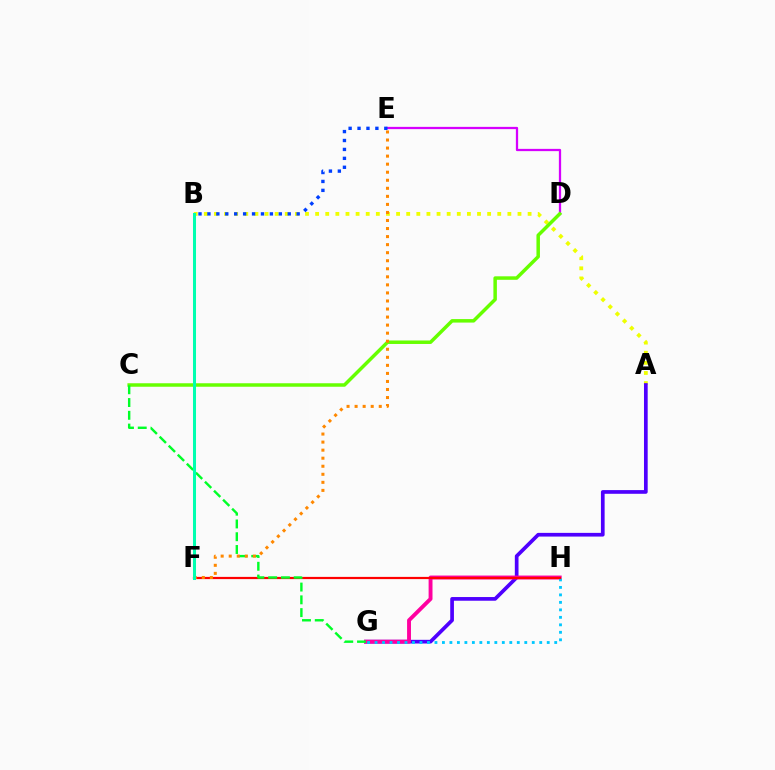{('A', 'B'): [{'color': '#eeff00', 'line_style': 'dotted', 'thickness': 2.75}], ('A', 'G'): [{'color': '#4f00ff', 'line_style': 'solid', 'thickness': 2.66}], ('D', 'E'): [{'color': '#d600ff', 'line_style': 'solid', 'thickness': 1.63}], ('G', 'H'): [{'color': '#ff00a0', 'line_style': 'solid', 'thickness': 2.8}, {'color': '#00c7ff', 'line_style': 'dotted', 'thickness': 2.03}], ('B', 'E'): [{'color': '#003fff', 'line_style': 'dotted', 'thickness': 2.42}], ('F', 'H'): [{'color': '#ff0000', 'line_style': 'solid', 'thickness': 1.59}], ('C', 'D'): [{'color': '#66ff00', 'line_style': 'solid', 'thickness': 2.51}], ('C', 'G'): [{'color': '#00ff27', 'line_style': 'dashed', 'thickness': 1.73}], ('E', 'F'): [{'color': '#ff8800', 'line_style': 'dotted', 'thickness': 2.19}], ('B', 'F'): [{'color': '#00ffaf', 'line_style': 'solid', 'thickness': 2.17}]}